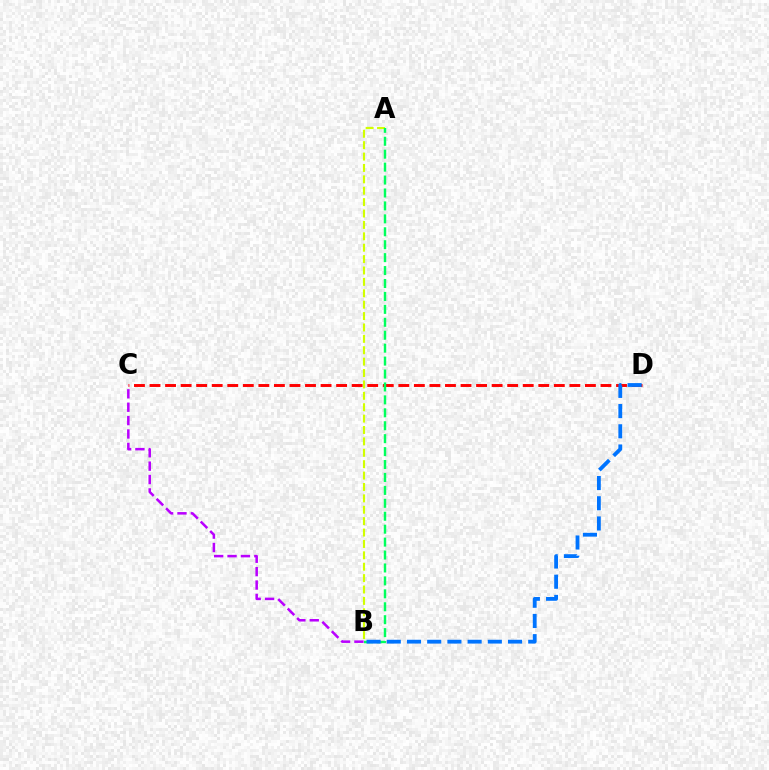{('A', 'B'): [{'color': '#d1ff00', 'line_style': 'dashed', 'thickness': 1.55}, {'color': '#00ff5c', 'line_style': 'dashed', 'thickness': 1.76}], ('C', 'D'): [{'color': '#ff0000', 'line_style': 'dashed', 'thickness': 2.11}], ('B', 'C'): [{'color': '#b900ff', 'line_style': 'dashed', 'thickness': 1.82}], ('B', 'D'): [{'color': '#0074ff', 'line_style': 'dashed', 'thickness': 2.75}]}